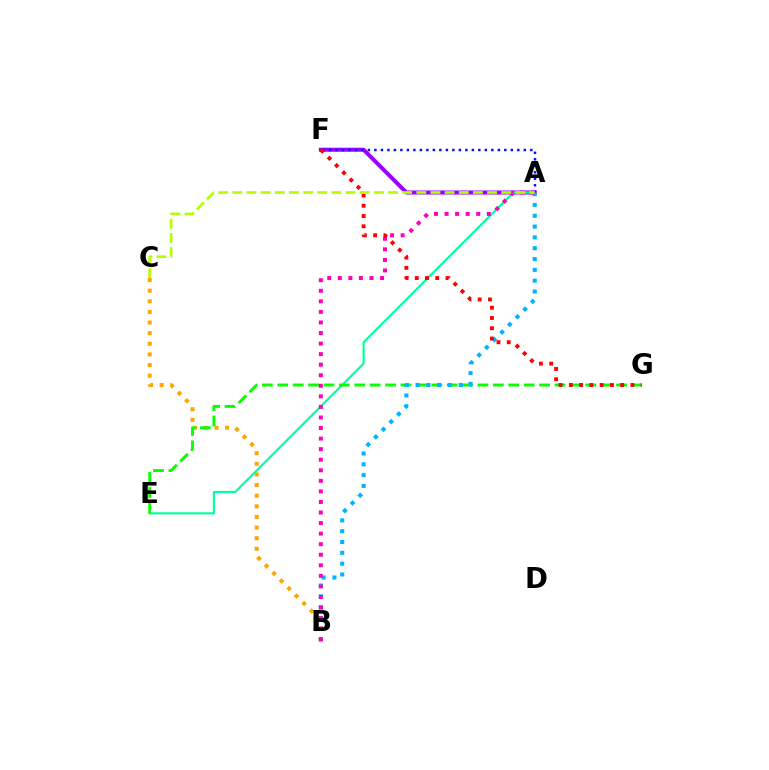{('A', 'F'): [{'color': '#9b00ff', 'line_style': 'solid', 'thickness': 2.89}, {'color': '#0010ff', 'line_style': 'dotted', 'thickness': 1.76}], ('B', 'C'): [{'color': '#ffa500', 'line_style': 'dotted', 'thickness': 2.89}], ('A', 'E'): [{'color': '#00ff9d', 'line_style': 'solid', 'thickness': 1.54}], ('E', 'G'): [{'color': '#08ff00', 'line_style': 'dashed', 'thickness': 2.09}], ('A', 'B'): [{'color': '#00b5ff', 'line_style': 'dotted', 'thickness': 2.94}, {'color': '#ff00bd', 'line_style': 'dotted', 'thickness': 2.87}], ('F', 'G'): [{'color': '#ff0000', 'line_style': 'dotted', 'thickness': 2.79}], ('A', 'C'): [{'color': '#b3ff00', 'line_style': 'dashed', 'thickness': 1.92}]}